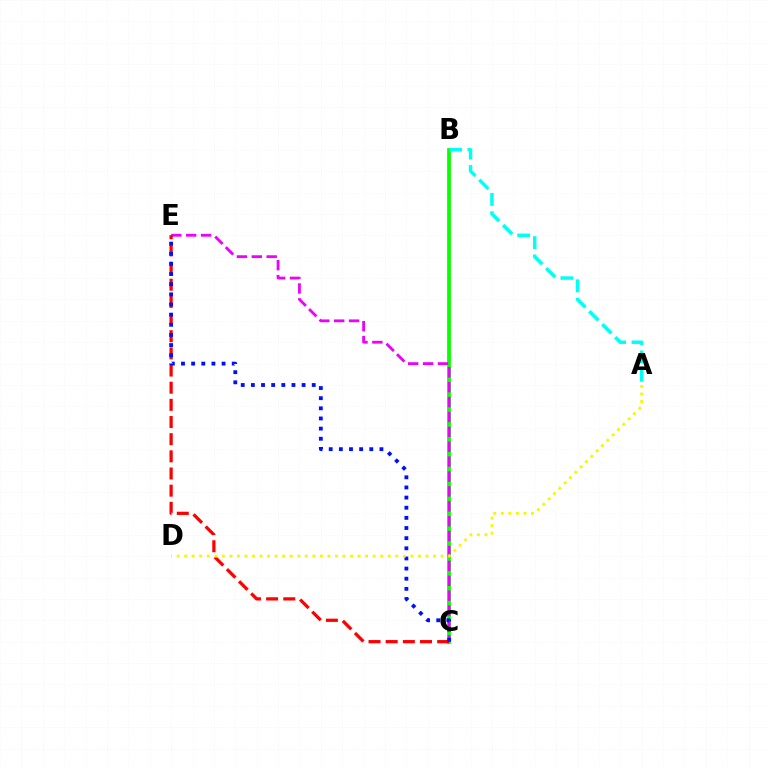{('B', 'C'): [{'color': '#08ff00', 'line_style': 'solid', 'thickness': 2.69}], ('C', 'E'): [{'color': '#ee00ff', 'line_style': 'dashed', 'thickness': 2.02}, {'color': '#ff0000', 'line_style': 'dashed', 'thickness': 2.33}, {'color': '#0010ff', 'line_style': 'dotted', 'thickness': 2.76}], ('A', 'D'): [{'color': '#fcf500', 'line_style': 'dotted', 'thickness': 2.05}], ('A', 'B'): [{'color': '#00fff6', 'line_style': 'dashed', 'thickness': 2.5}]}